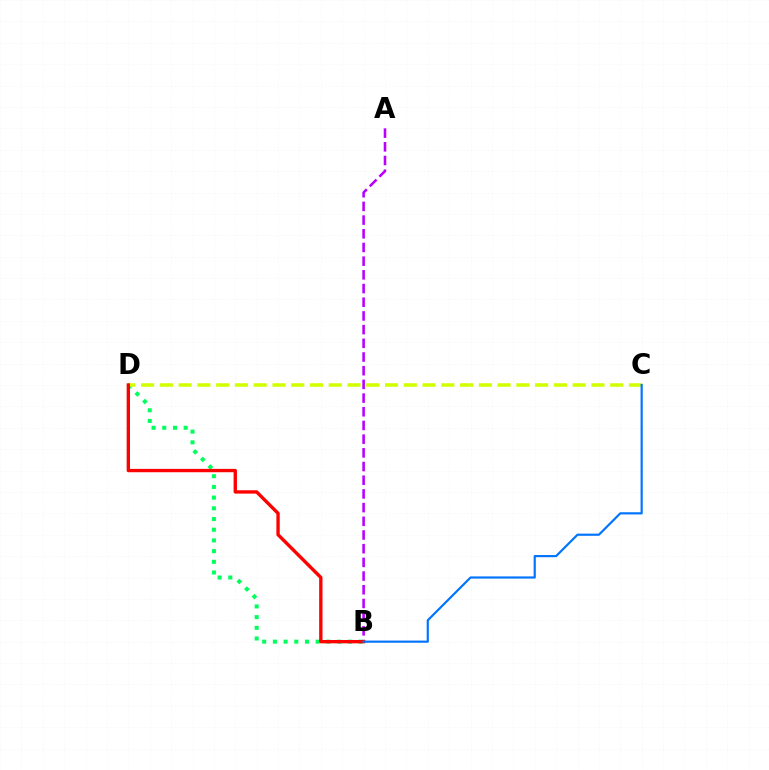{('A', 'B'): [{'color': '#b900ff', 'line_style': 'dashed', 'thickness': 1.86}], ('B', 'D'): [{'color': '#00ff5c', 'line_style': 'dotted', 'thickness': 2.91}, {'color': '#ff0000', 'line_style': 'solid', 'thickness': 2.41}], ('C', 'D'): [{'color': '#d1ff00', 'line_style': 'dashed', 'thickness': 2.55}], ('B', 'C'): [{'color': '#0074ff', 'line_style': 'solid', 'thickness': 1.57}]}